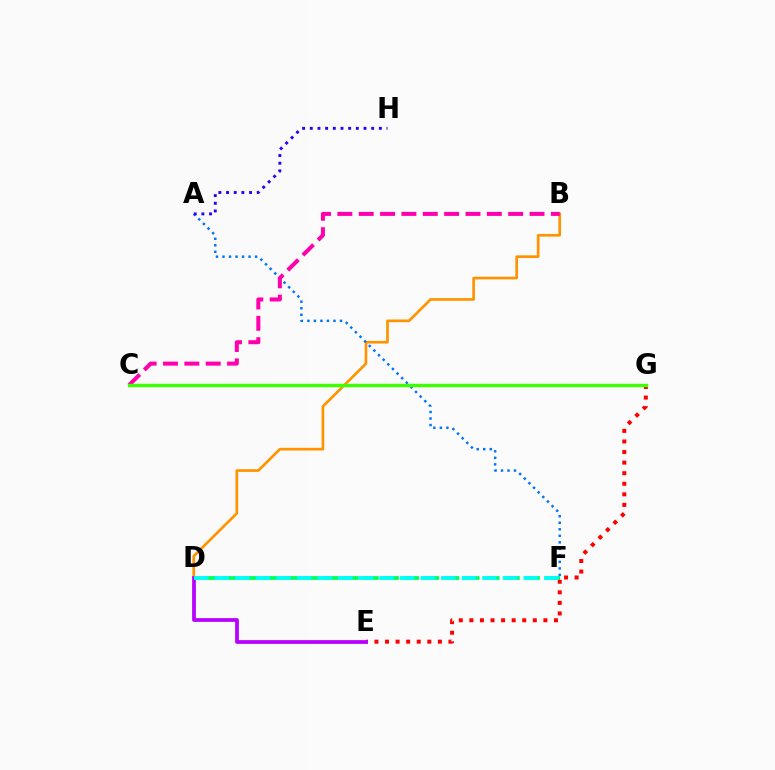{('D', 'F'): [{'color': '#00ff5c', 'line_style': 'dashed', 'thickness': 2.74}, {'color': '#00fff6', 'line_style': 'dashed', 'thickness': 2.8}], ('C', 'G'): [{'color': '#d1ff00', 'line_style': 'dotted', 'thickness': 1.52}, {'color': '#3dff00', 'line_style': 'solid', 'thickness': 2.45}], ('B', 'D'): [{'color': '#ff9400', 'line_style': 'solid', 'thickness': 1.94}], ('A', 'F'): [{'color': '#0074ff', 'line_style': 'dotted', 'thickness': 1.77}], ('A', 'H'): [{'color': '#2500ff', 'line_style': 'dotted', 'thickness': 2.09}], ('E', 'G'): [{'color': '#ff0000', 'line_style': 'dotted', 'thickness': 2.87}], ('B', 'C'): [{'color': '#ff00ac', 'line_style': 'dashed', 'thickness': 2.9}], ('D', 'E'): [{'color': '#b900ff', 'line_style': 'solid', 'thickness': 2.7}]}